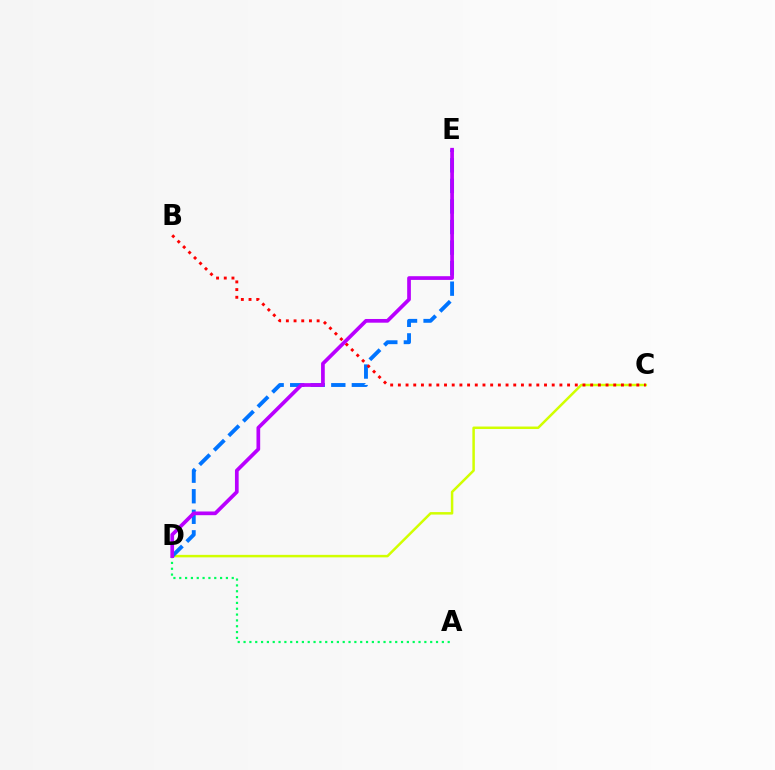{('A', 'D'): [{'color': '#00ff5c', 'line_style': 'dotted', 'thickness': 1.58}], ('C', 'D'): [{'color': '#d1ff00', 'line_style': 'solid', 'thickness': 1.8}], ('D', 'E'): [{'color': '#0074ff', 'line_style': 'dashed', 'thickness': 2.79}, {'color': '#b900ff', 'line_style': 'solid', 'thickness': 2.67}], ('B', 'C'): [{'color': '#ff0000', 'line_style': 'dotted', 'thickness': 2.09}]}